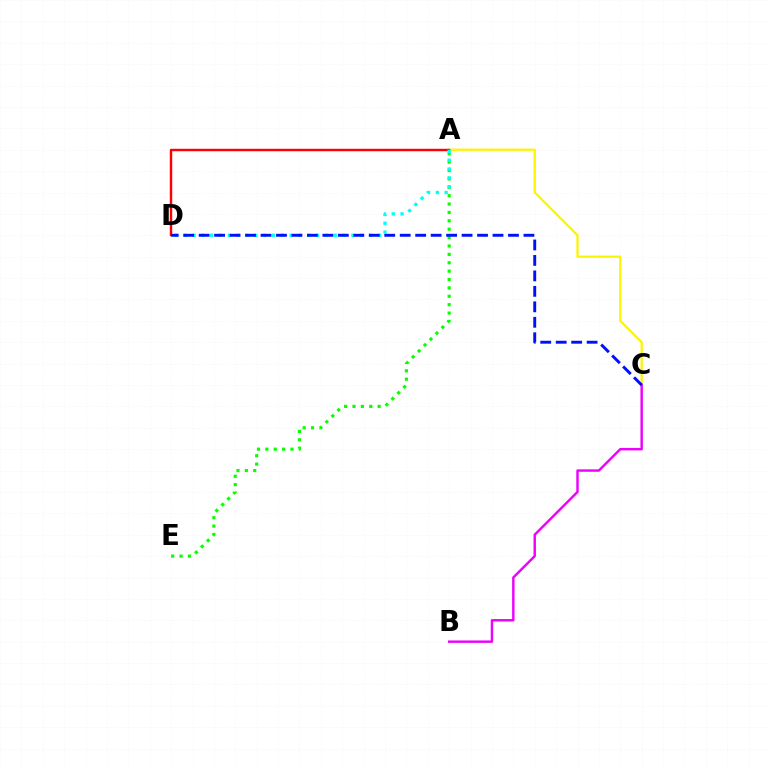{('A', 'C'): [{'color': '#fcf500', 'line_style': 'solid', 'thickness': 1.63}], ('A', 'E'): [{'color': '#08ff00', 'line_style': 'dotted', 'thickness': 2.28}], ('A', 'D'): [{'color': '#ff0000', 'line_style': 'solid', 'thickness': 1.76}, {'color': '#00fff6', 'line_style': 'dotted', 'thickness': 2.4}], ('B', 'C'): [{'color': '#ee00ff', 'line_style': 'solid', 'thickness': 1.75}], ('C', 'D'): [{'color': '#0010ff', 'line_style': 'dashed', 'thickness': 2.1}]}